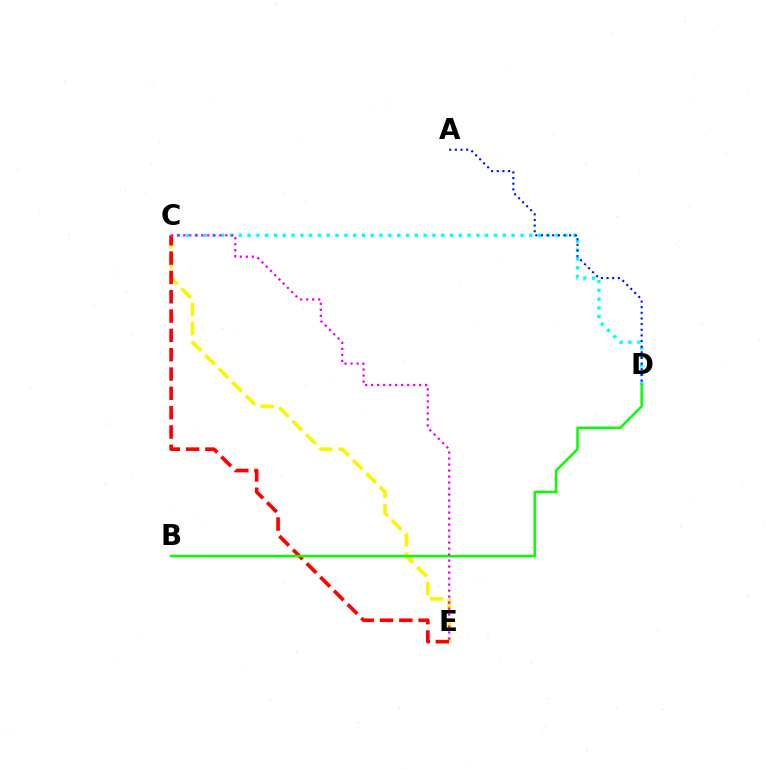{('C', 'E'): [{'color': '#fcf500', 'line_style': 'dashed', 'thickness': 2.6}, {'color': '#ff0000', 'line_style': 'dashed', 'thickness': 2.63}, {'color': '#ee00ff', 'line_style': 'dotted', 'thickness': 1.63}], ('C', 'D'): [{'color': '#00fff6', 'line_style': 'dotted', 'thickness': 2.39}], ('A', 'D'): [{'color': '#0010ff', 'line_style': 'dotted', 'thickness': 1.53}], ('B', 'D'): [{'color': '#08ff00', 'line_style': 'solid', 'thickness': 1.78}]}